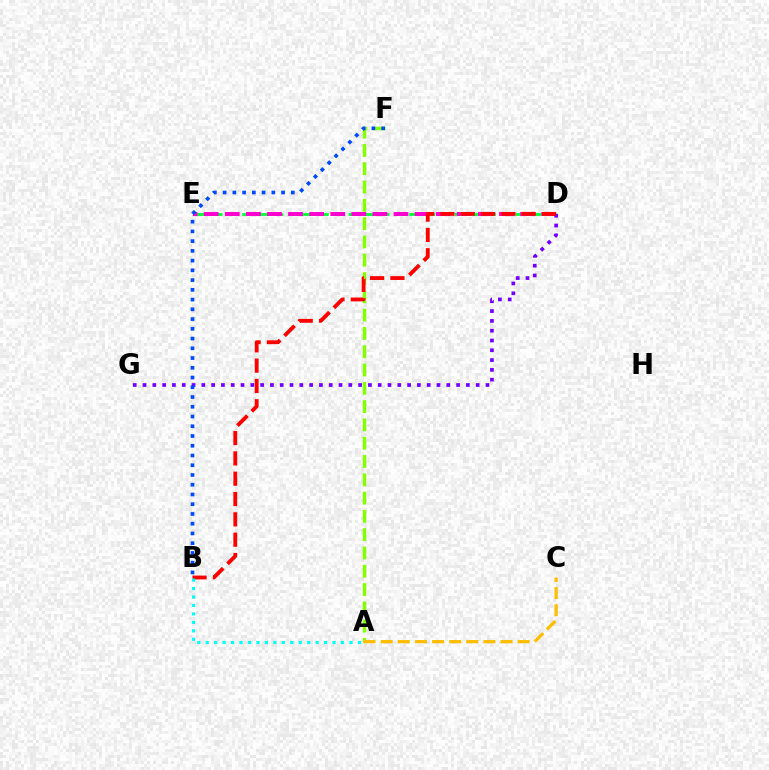{('D', 'E'): [{'color': '#00ff39', 'line_style': 'dashed', 'thickness': 2.06}, {'color': '#ff00cf', 'line_style': 'dashed', 'thickness': 2.87}], ('A', 'F'): [{'color': '#84ff00', 'line_style': 'dashed', 'thickness': 2.49}], ('D', 'G'): [{'color': '#7200ff', 'line_style': 'dotted', 'thickness': 2.66}], ('B', 'D'): [{'color': '#ff0000', 'line_style': 'dashed', 'thickness': 2.76}], ('B', 'F'): [{'color': '#004bff', 'line_style': 'dotted', 'thickness': 2.65}], ('A', 'B'): [{'color': '#00fff6', 'line_style': 'dotted', 'thickness': 2.3}], ('A', 'C'): [{'color': '#ffbd00', 'line_style': 'dashed', 'thickness': 2.33}]}